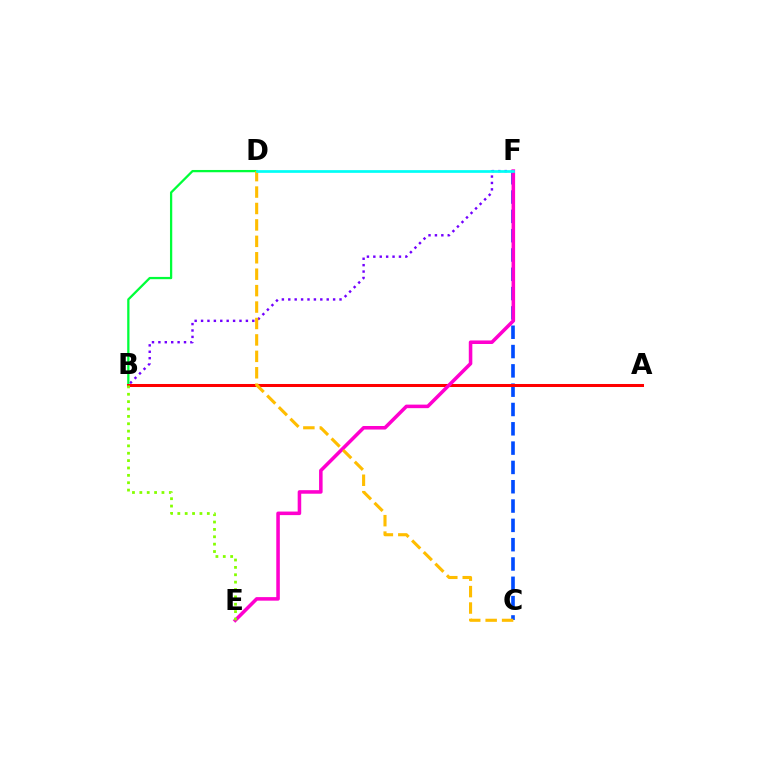{('B', 'F'): [{'color': '#7200ff', 'line_style': 'dotted', 'thickness': 1.74}], ('B', 'D'): [{'color': '#00ff39', 'line_style': 'solid', 'thickness': 1.64}], ('C', 'F'): [{'color': '#004bff', 'line_style': 'dashed', 'thickness': 2.62}], ('A', 'B'): [{'color': '#ff0000', 'line_style': 'solid', 'thickness': 2.17}], ('E', 'F'): [{'color': '#ff00cf', 'line_style': 'solid', 'thickness': 2.55}], ('B', 'E'): [{'color': '#84ff00', 'line_style': 'dotted', 'thickness': 2.0}], ('C', 'D'): [{'color': '#ffbd00', 'line_style': 'dashed', 'thickness': 2.23}], ('D', 'F'): [{'color': '#00fff6', 'line_style': 'solid', 'thickness': 1.95}]}